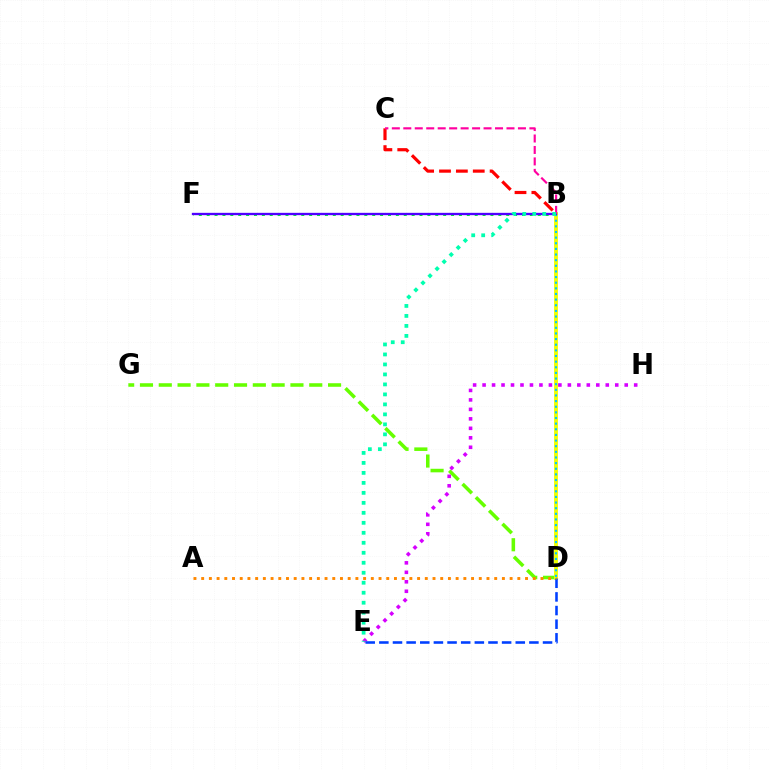{('B', 'F'): [{'color': '#00ff27', 'line_style': 'dotted', 'thickness': 2.14}, {'color': '#4f00ff', 'line_style': 'solid', 'thickness': 1.68}], ('D', 'G'): [{'color': '#66ff00', 'line_style': 'dashed', 'thickness': 2.56}], ('E', 'H'): [{'color': '#d600ff', 'line_style': 'dotted', 'thickness': 2.57}], ('B', 'D'): [{'color': '#eeff00', 'line_style': 'solid', 'thickness': 2.77}, {'color': '#00c7ff', 'line_style': 'dotted', 'thickness': 1.53}], ('D', 'E'): [{'color': '#003fff', 'line_style': 'dashed', 'thickness': 1.85}], ('A', 'D'): [{'color': '#ff8800', 'line_style': 'dotted', 'thickness': 2.1}], ('B', 'C'): [{'color': '#ff0000', 'line_style': 'dashed', 'thickness': 2.29}, {'color': '#ff00a0', 'line_style': 'dashed', 'thickness': 1.56}], ('B', 'E'): [{'color': '#00ffaf', 'line_style': 'dotted', 'thickness': 2.71}]}